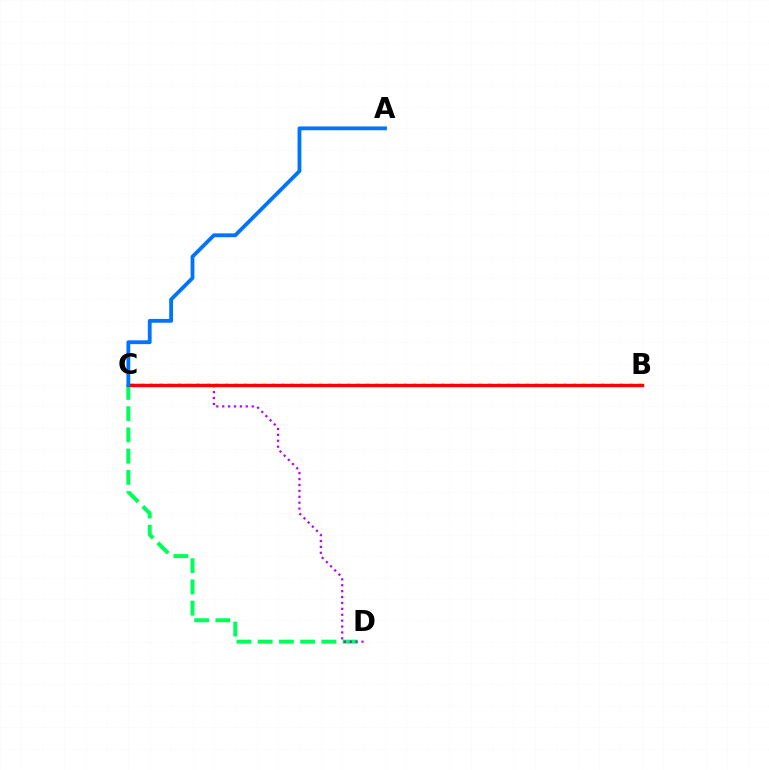{('B', 'C'): [{'color': '#d1ff00', 'line_style': 'dotted', 'thickness': 2.55}, {'color': '#ff0000', 'line_style': 'solid', 'thickness': 2.42}], ('C', 'D'): [{'color': '#00ff5c', 'line_style': 'dashed', 'thickness': 2.89}, {'color': '#b900ff', 'line_style': 'dotted', 'thickness': 1.6}], ('A', 'C'): [{'color': '#0074ff', 'line_style': 'solid', 'thickness': 2.75}]}